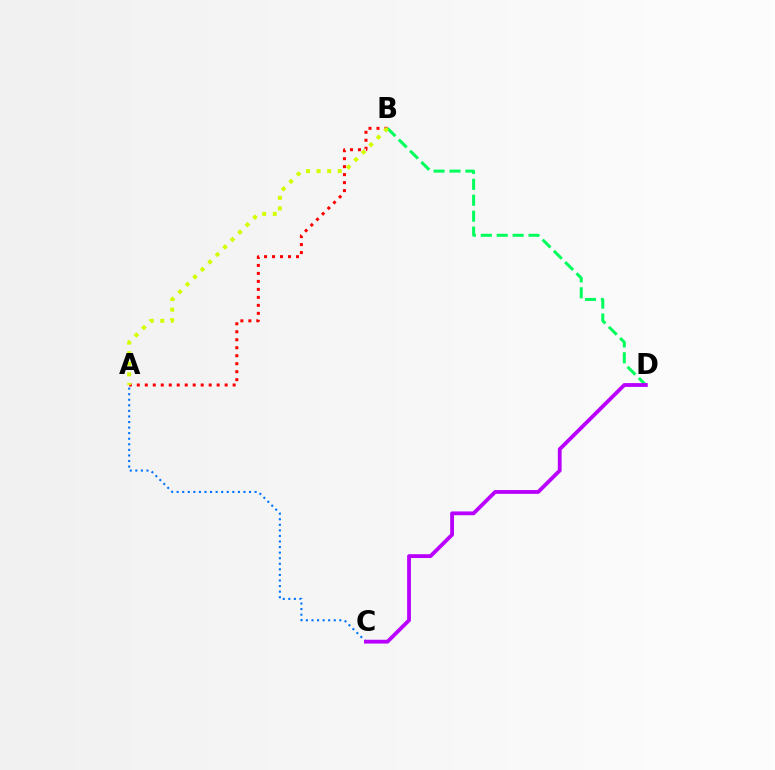{('B', 'D'): [{'color': '#00ff5c', 'line_style': 'dashed', 'thickness': 2.16}], ('A', 'C'): [{'color': '#0074ff', 'line_style': 'dotted', 'thickness': 1.51}], ('A', 'B'): [{'color': '#ff0000', 'line_style': 'dotted', 'thickness': 2.17}, {'color': '#d1ff00', 'line_style': 'dotted', 'thickness': 2.87}], ('C', 'D'): [{'color': '#b900ff', 'line_style': 'solid', 'thickness': 2.74}]}